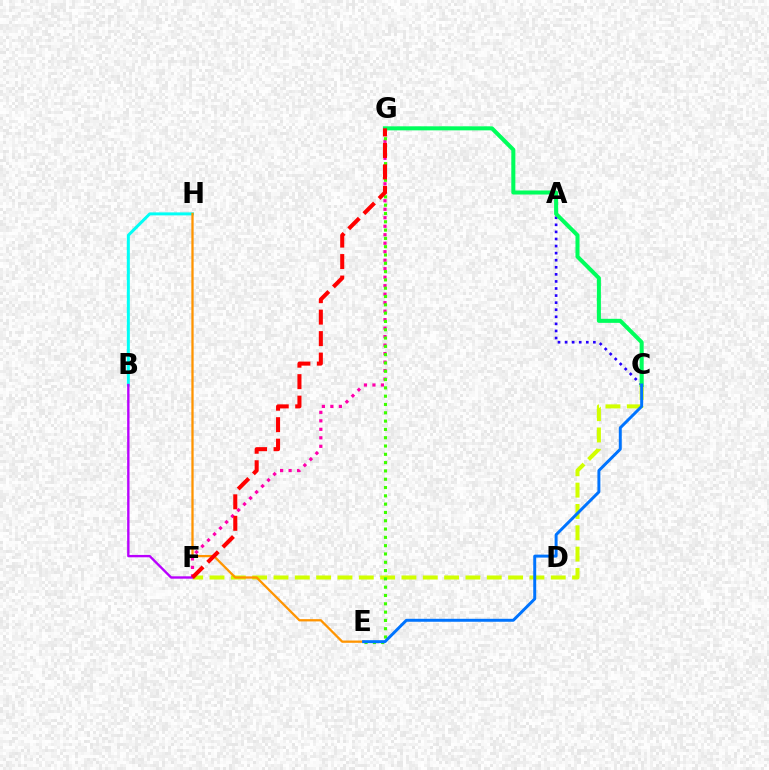{('F', 'G'): [{'color': '#ff00ac', 'line_style': 'dotted', 'thickness': 2.31}, {'color': '#ff0000', 'line_style': 'dashed', 'thickness': 2.92}], ('B', 'H'): [{'color': '#00fff6', 'line_style': 'solid', 'thickness': 2.16}], ('C', 'F'): [{'color': '#d1ff00', 'line_style': 'dashed', 'thickness': 2.9}], ('A', 'C'): [{'color': '#2500ff', 'line_style': 'dotted', 'thickness': 1.92}], ('E', 'H'): [{'color': '#ff9400', 'line_style': 'solid', 'thickness': 1.64}], ('B', 'F'): [{'color': '#b900ff', 'line_style': 'solid', 'thickness': 1.7}], ('E', 'G'): [{'color': '#3dff00', 'line_style': 'dotted', 'thickness': 2.26}], ('C', 'G'): [{'color': '#00ff5c', 'line_style': 'solid', 'thickness': 2.91}], ('C', 'E'): [{'color': '#0074ff', 'line_style': 'solid', 'thickness': 2.13}]}